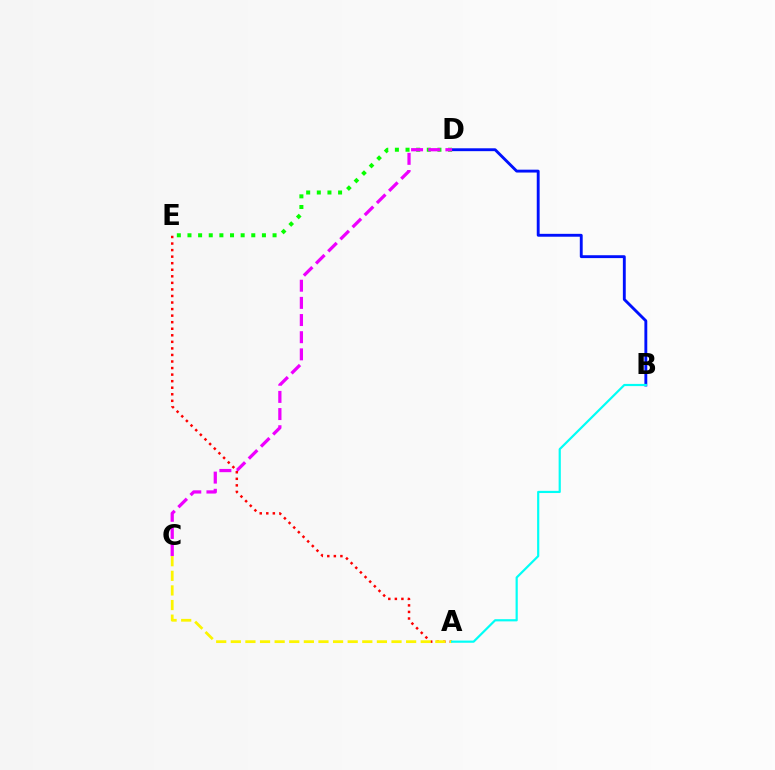{('B', 'D'): [{'color': '#0010ff', 'line_style': 'solid', 'thickness': 2.07}], ('D', 'E'): [{'color': '#08ff00', 'line_style': 'dotted', 'thickness': 2.89}], ('C', 'D'): [{'color': '#ee00ff', 'line_style': 'dashed', 'thickness': 2.33}], ('A', 'E'): [{'color': '#ff0000', 'line_style': 'dotted', 'thickness': 1.78}], ('A', 'C'): [{'color': '#fcf500', 'line_style': 'dashed', 'thickness': 1.98}], ('A', 'B'): [{'color': '#00fff6', 'line_style': 'solid', 'thickness': 1.58}]}